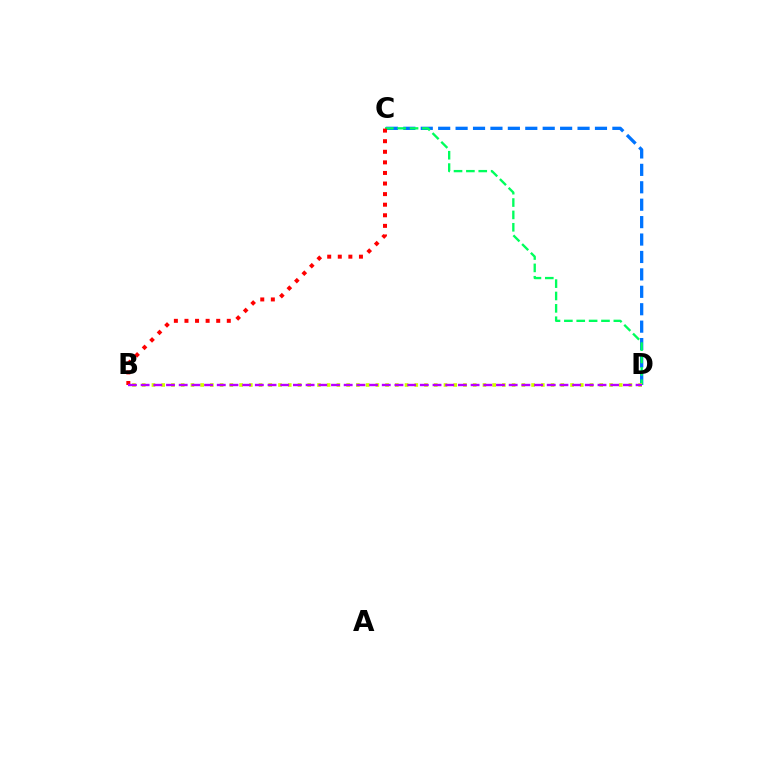{('C', 'D'): [{'color': '#0074ff', 'line_style': 'dashed', 'thickness': 2.37}, {'color': '#00ff5c', 'line_style': 'dashed', 'thickness': 1.68}], ('B', 'D'): [{'color': '#d1ff00', 'line_style': 'dotted', 'thickness': 2.64}, {'color': '#b900ff', 'line_style': 'dashed', 'thickness': 1.72}], ('B', 'C'): [{'color': '#ff0000', 'line_style': 'dotted', 'thickness': 2.88}]}